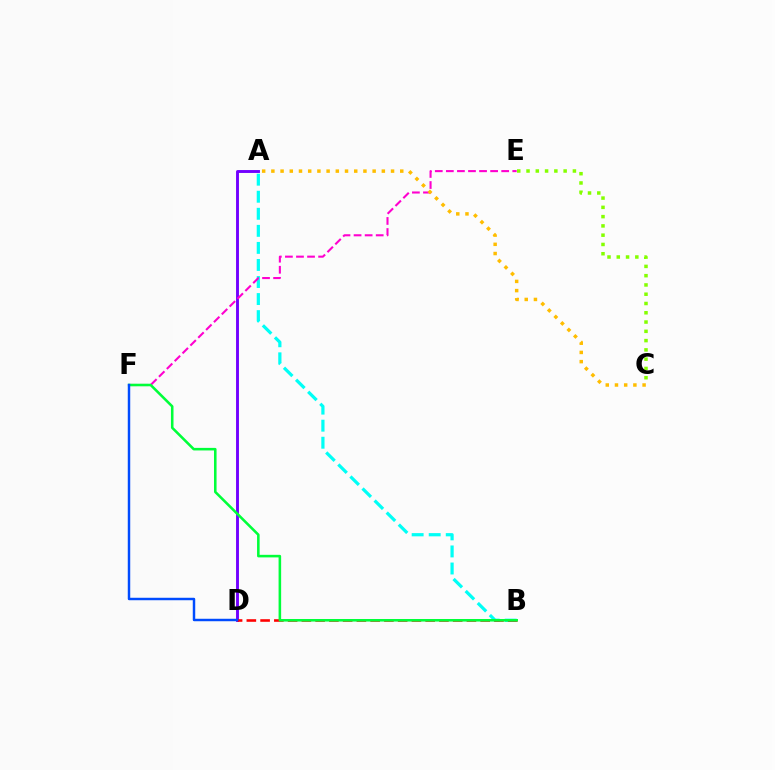{('A', 'B'): [{'color': '#00fff6', 'line_style': 'dashed', 'thickness': 2.32}], ('A', 'D'): [{'color': '#7200ff', 'line_style': 'solid', 'thickness': 2.09}], ('E', 'F'): [{'color': '#ff00cf', 'line_style': 'dashed', 'thickness': 1.5}], ('C', 'E'): [{'color': '#84ff00', 'line_style': 'dotted', 'thickness': 2.52}], ('B', 'D'): [{'color': '#ff0000', 'line_style': 'dashed', 'thickness': 1.87}], ('A', 'C'): [{'color': '#ffbd00', 'line_style': 'dotted', 'thickness': 2.5}], ('B', 'F'): [{'color': '#00ff39', 'line_style': 'solid', 'thickness': 1.85}], ('D', 'F'): [{'color': '#004bff', 'line_style': 'solid', 'thickness': 1.77}]}